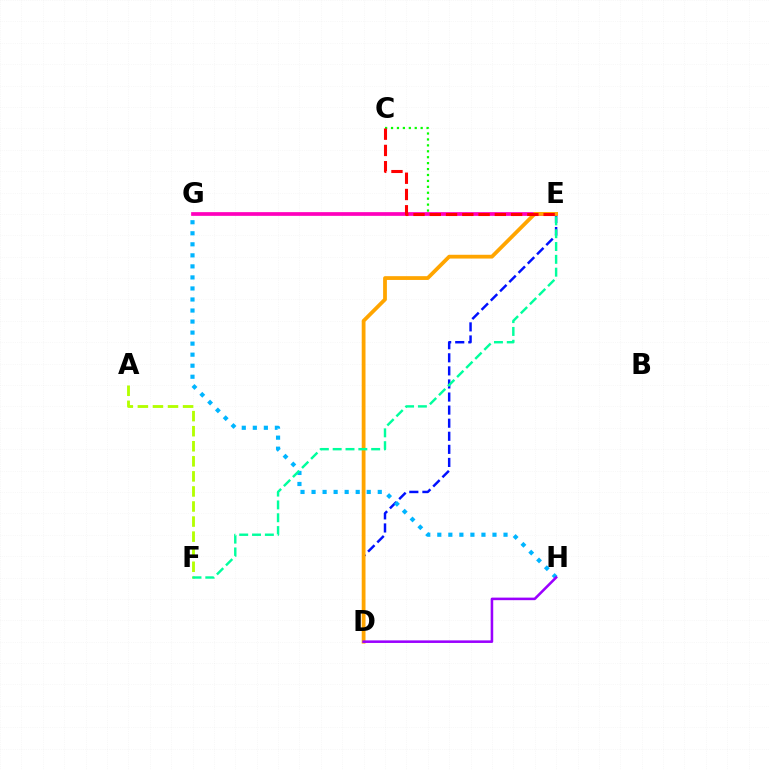{('C', 'E'): [{'color': '#08ff00', 'line_style': 'dotted', 'thickness': 1.61}, {'color': '#ff0000', 'line_style': 'dashed', 'thickness': 2.21}], ('D', 'E'): [{'color': '#0010ff', 'line_style': 'dashed', 'thickness': 1.78}, {'color': '#ffa500', 'line_style': 'solid', 'thickness': 2.72}], ('G', 'H'): [{'color': '#00b5ff', 'line_style': 'dotted', 'thickness': 3.0}], ('A', 'F'): [{'color': '#b3ff00', 'line_style': 'dashed', 'thickness': 2.05}], ('E', 'G'): [{'color': '#ff00bd', 'line_style': 'solid', 'thickness': 2.67}], ('E', 'F'): [{'color': '#00ff9d', 'line_style': 'dashed', 'thickness': 1.74}], ('D', 'H'): [{'color': '#9b00ff', 'line_style': 'solid', 'thickness': 1.84}]}